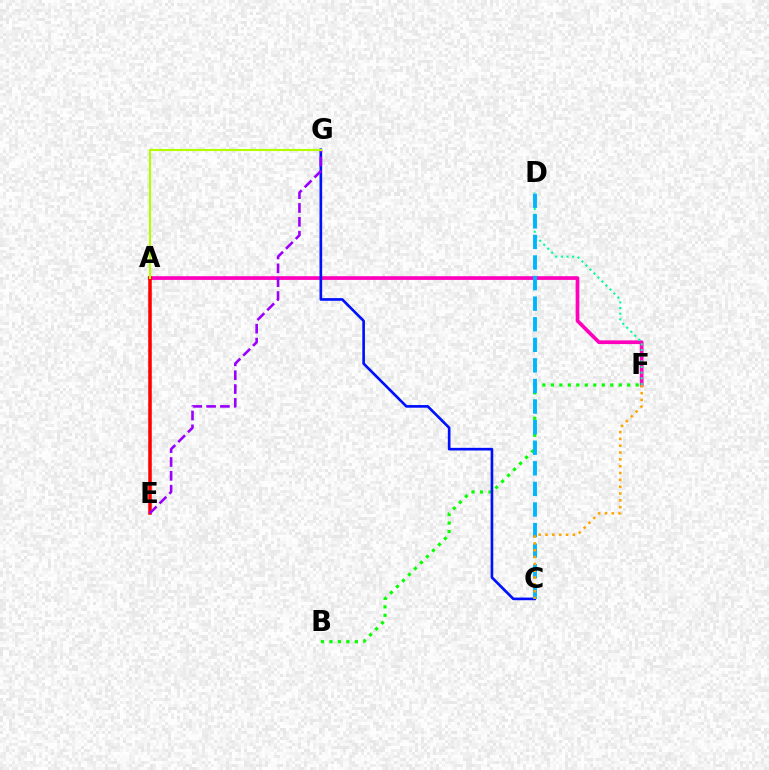{('A', 'F'): [{'color': '#ff00bd', 'line_style': 'solid', 'thickness': 2.67}], ('D', 'F'): [{'color': '#00ff9d', 'line_style': 'dotted', 'thickness': 1.53}], ('B', 'F'): [{'color': '#08ff00', 'line_style': 'dotted', 'thickness': 2.31}], ('C', 'G'): [{'color': '#0010ff', 'line_style': 'solid', 'thickness': 1.91}], ('C', 'D'): [{'color': '#00b5ff', 'line_style': 'dashed', 'thickness': 2.8}], ('A', 'E'): [{'color': '#ff0000', 'line_style': 'solid', 'thickness': 2.55}], ('E', 'G'): [{'color': '#9b00ff', 'line_style': 'dashed', 'thickness': 1.88}], ('A', 'G'): [{'color': '#b3ff00', 'line_style': 'solid', 'thickness': 1.53}], ('C', 'F'): [{'color': '#ffa500', 'line_style': 'dotted', 'thickness': 1.86}]}